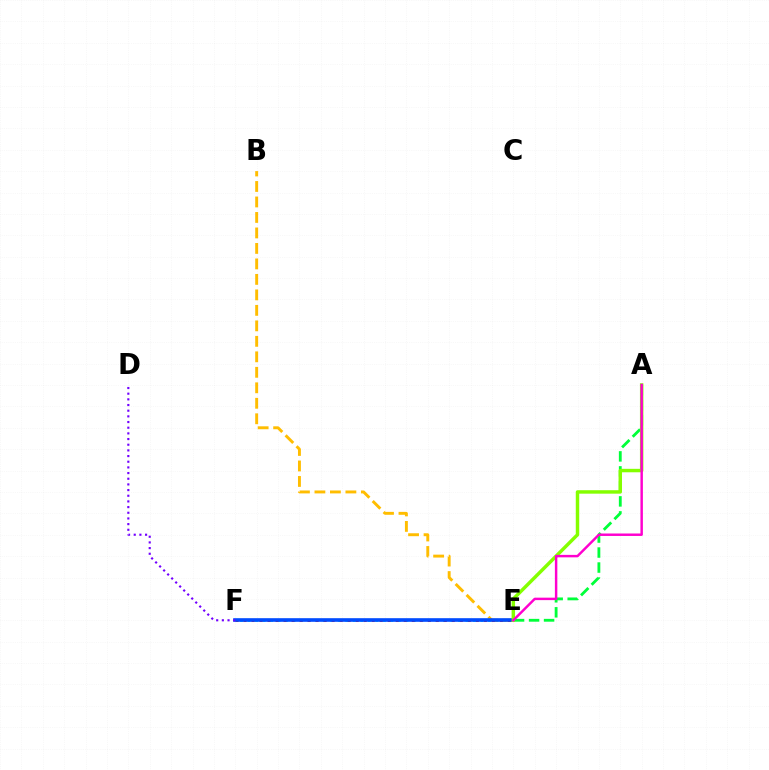{('A', 'E'): [{'color': '#00ff39', 'line_style': 'dashed', 'thickness': 2.04}, {'color': '#84ff00', 'line_style': 'solid', 'thickness': 2.48}, {'color': '#ff00cf', 'line_style': 'solid', 'thickness': 1.77}], ('E', 'F'): [{'color': '#00fff6', 'line_style': 'dotted', 'thickness': 2.04}, {'color': '#ff0000', 'line_style': 'dotted', 'thickness': 2.18}, {'color': '#004bff', 'line_style': 'solid', 'thickness': 2.61}], ('B', 'E'): [{'color': '#ffbd00', 'line_style': 'dashed', 'thickness': 2.1}], ('D', 'F'): [{'color': '#7200ff', 'line_style': 'dotted', 'thickness': 1.54}]}